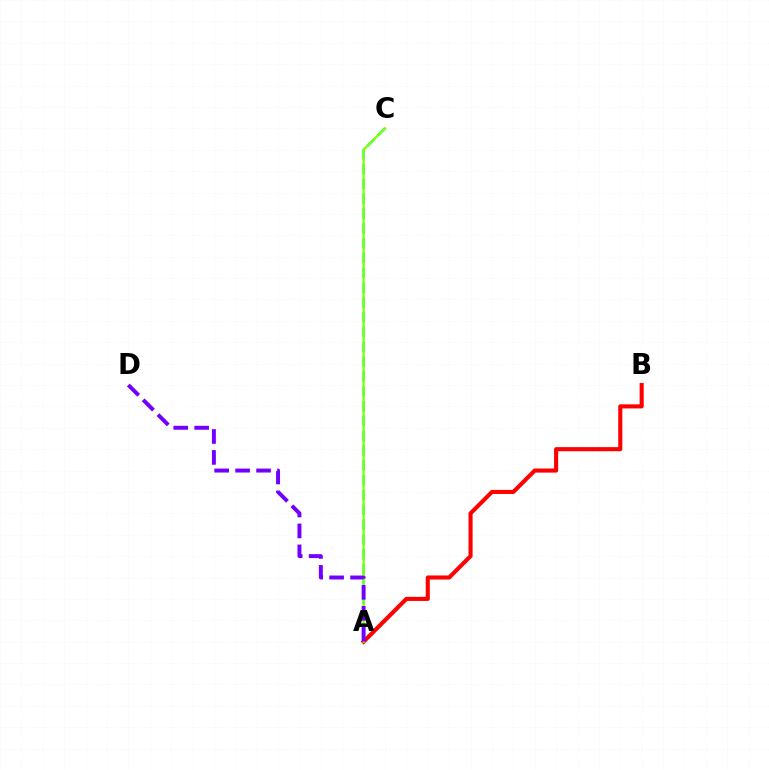{('A', 'C'): [{'color': '#00fff6', 'line_style': 'dashed', 'thickness': 2.01}, {'color': '#84ff00', 'line_style': 'solid', 'thickness': 1.67}], ('A', 'B'): [{'color': '#ff0000', 'line_style': 'solid', 'thickness': 2.94}], ('A', 'D'): [{'color': '#7200ff', 'line_style': 'dashed', 'thickness': 2.84}]}